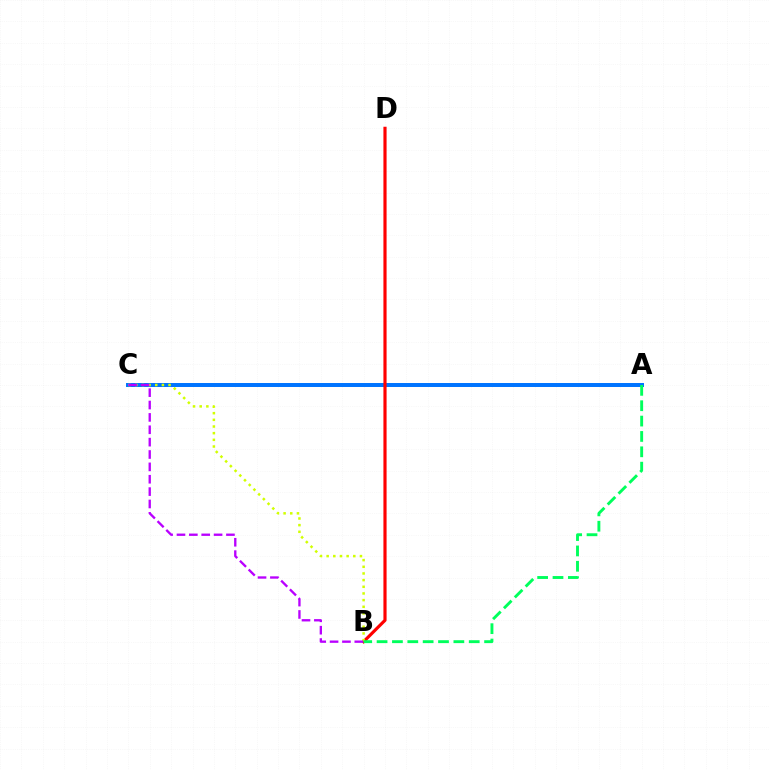{('A', 'C'): [{'color': '#0074ff', 'line_style': 'solid', 'thickness': 2.86}], ('B', 'D'): [{'color': '#ff0000', 'line_style': 'solid', 'thickness': 2.28}], ('B', 'C'): [{'color': '#d1ff00', 'line_style': 'dotted', 'thickness': 1.81}, {'color': '#b900ff', 'line_style': 'dashed', 'thickness': 1.68}], ('A', 'B'): [{'color': '#00ff5c', 'line_style': 'dashed', 'thickness': 2.09}]}